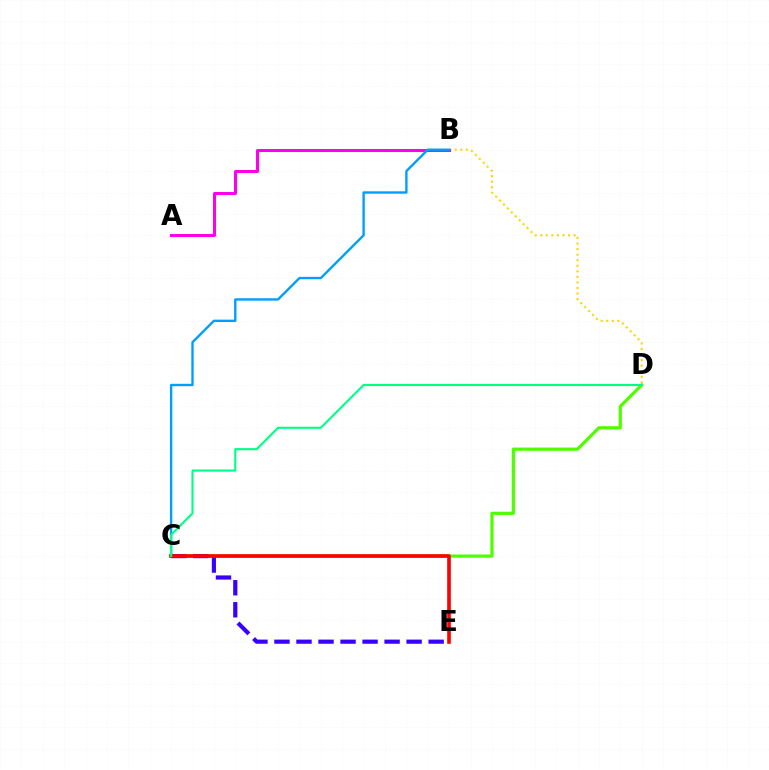{('C', 'D'): [{'color': '#4fff00', 'line_style': 'solid', 'thickness': 2.3}, {'color': '#00ff86', 'line_style': 'solid', 'thickness': 1.53}], ('B', 'D'): [{'color': '#ffd500', 'line_style': 'dotted', 'thickness': 1.51}], ('A', 'B'): [{'color': '#ff00ed', 'line_style': 'solid', 'thickness': 2.18}], ('B', 'C'): [{'color': '#009eff', 'line_style': 'solid', 'thickness': 1.71}], ('C', 'E'): [{'color': '#3700ff', 'line_style': 'dashed', 'thickness': 2.99}, {'color': '#ff0000', 'line_style': 'solid', 'thickness': 2.61}]}